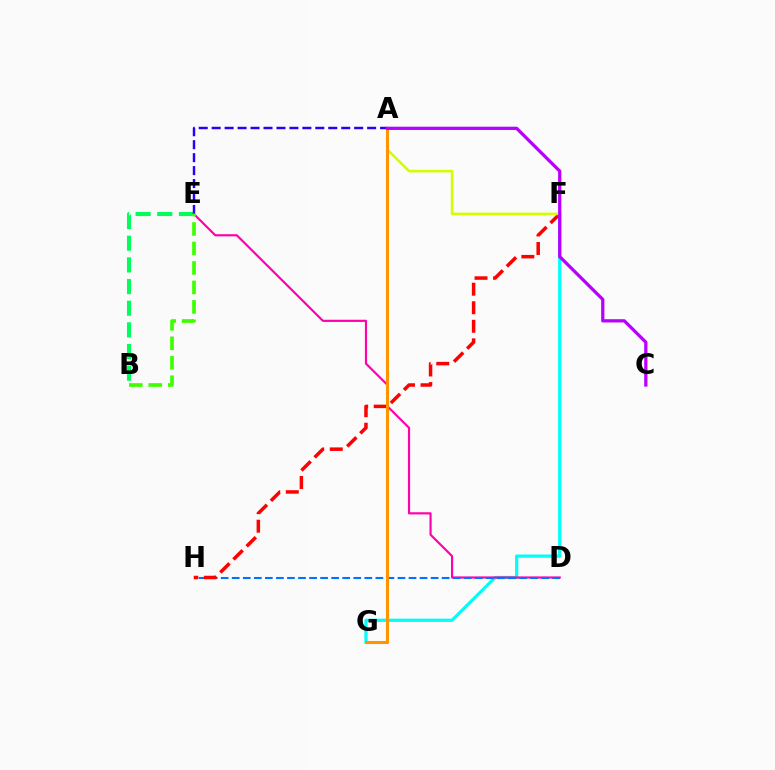{('F', 'G'): [{'color': '#00fff6', 'line_style': 'solid', 'thickness': 2.34}], ('B', 'E'): [{'color': '#00ff5c', 'line_style': 'dashed', 'thickness': 2.94}, {'color': '#3dff00', 'line_style': 'dashed', 'thickness': 2.65}], ('A', 'E'): [{'color': '#2500ff', 'line_style': 'dashed', 'thickness': 1.76}], ('D', 'E'): [{'color': '#ff00ac', 'line_style': 'solid', 'thickness': 1.56}], ('D', 'H'): [{'color': '#0074ff', 'line_style': 'dashed', 'thickness': 1.5}], ('F', 'H'): [{'color': '#ff0000', 'line_style': 'dashed', 'thickness': 2.52}], ('A', 'F'): [{'color': '#d1ff00', 'line_style': 'solid', 'thickness': 1.86}], ('A', 'G'): [{'color': '#ff9400', 'line_style': 'solid', 'thickness': 2.21}], ('A', 'C'): [{'color': '#b900ff', 'line_style': 'solid', 'thickness': 2.35}]}